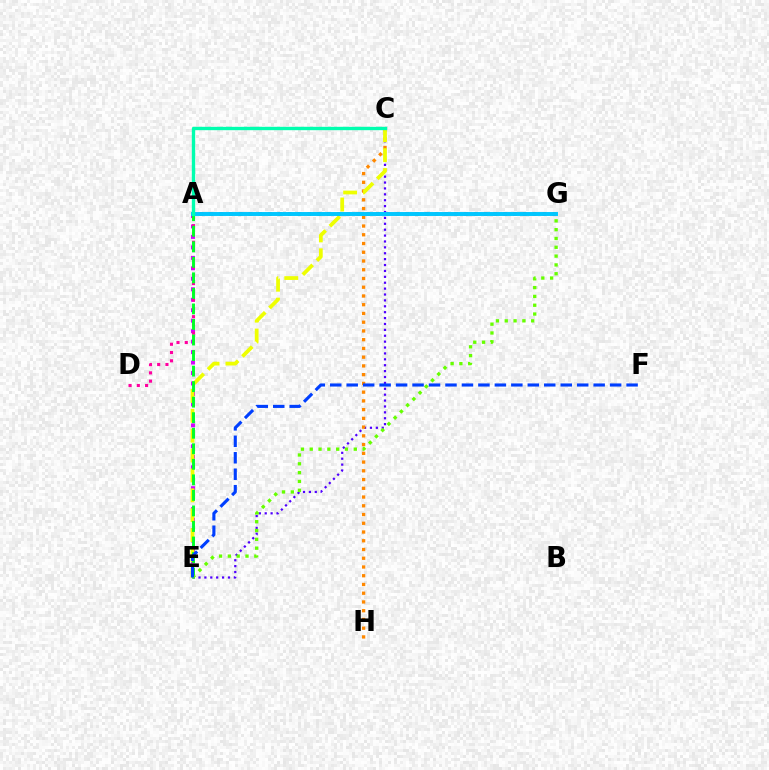{('C', 'E'): [{'color': '#4f00ff', 'line_style': 'dotted', 'thickness': 1.6}, {'color': '#eeff00', 'line_style': 'dashed', 'thickness': 2.7}], ('A', 'E'): [{'color': '#d600ff', 'line_style': 'dotted', 'thickness': 2.84}, {'color': '#00ff27', 'line_style': 'dashed', 'thickness': 2.11}], ('C', 'H'): [{'color': '#ff8800', 'line_style': 'dotted', 'thickness': 2.38}], ('A', 'D'): [{'color': '#ff00a0', 'line_style': 'dotted', 'thickness': 2.25}], ('A', 'G'): [{'color': '#ff0000', 'line_style': 'dotted', 'thickness': 2.66}, {'color': '#00c7ff', 'line_style': 'solid', 'thickness': 2.83}], ('E', 'G'): [{'color': '#66ff00', 'line_style': 'dotted', 'thickness': 2.39}], ('E', 'F'): [{'color': '#003fff', 'line_style': 'dashed', 'thickness': 2.24}], ('A', 'C'): [{'color': '#00ffaf', 'line_style': 'solid', 'thickness': 2.42}]}